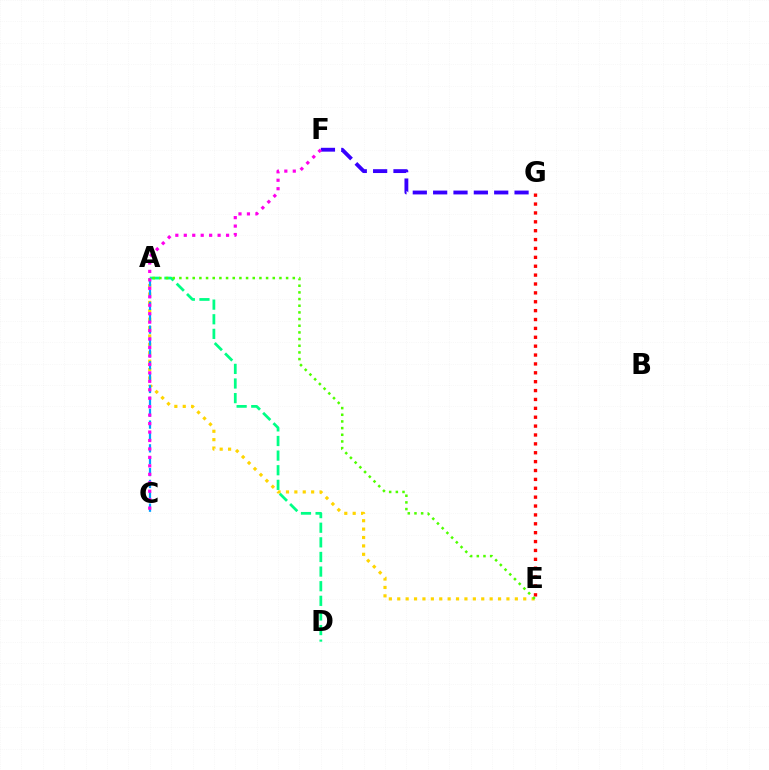{('A', 'E'): [{'color': '#ffd500', 'line_style': 'dotted', 'thickness': 2.28}, {'color': '#4fff00', 'line_style': 'dotted', 'thickness': 1.81}], ('A', 'C'): [{'color': '#009eff', 'line_style': 'dashed', 'thickness': 1.61}], ('E', 'G'): [{'color': '#ff0000', 'line_style': 'dotted', 'thickness': 2.41}], ('A', 'D'): [{'color': '#00ff86', 'line_style': 'dashed', 'thickness': 1.99}], ('F', 'G'): [{'color': '#3700ff', 'line_style': 'dashed', 'thickness': 2.76}], ('C', 'F'): [{'color': '#ff00ed', 'line_style': 'dotted', 'thickness': 2.3}]}